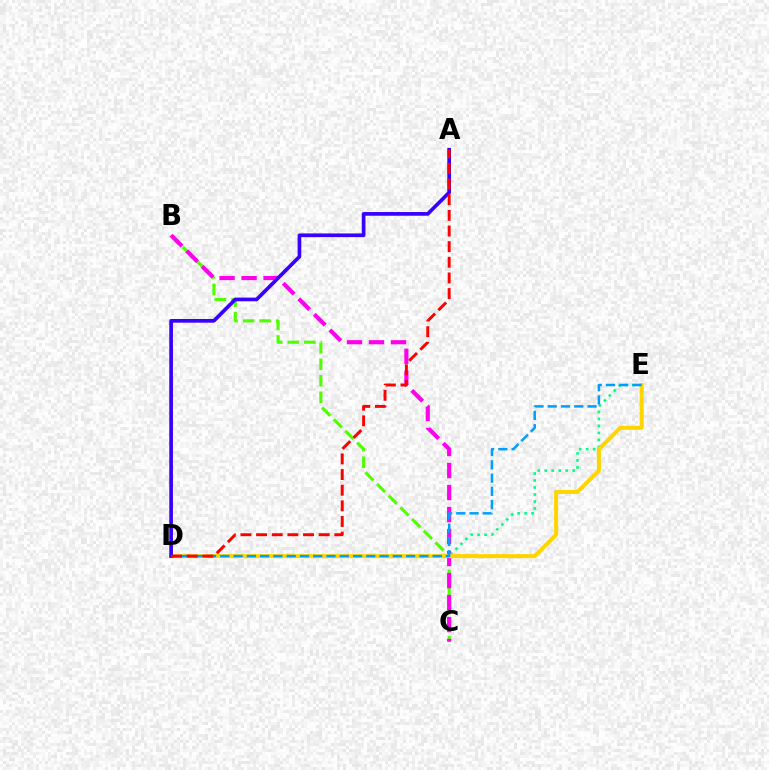{('B', 'C'): [{'color': '#4fff00', 'line_style': 'dashed', 'thickness': 2.24}, {'color': '#ff00ed', 'line_style': 'dashed', 'thickness': 2.99}], ('D', 'E'): [{'color': '#00ff86', 'line_style': 'dotted', 'thickness': 1.9}, {'color': '#ffd500', 'line_style': 'solid', 'thickness': 2.91}, {'color': '#009eff', 'line_style': 'dashed', 'thickness': 1.8}], ('A', 'D'): [{'color': '#3700ff', 'line_style': 'solid', 'thickness': 2.65}, {'color': '#ff0000', 'line_style': 'dashed', 'thickness': 2.13}]}